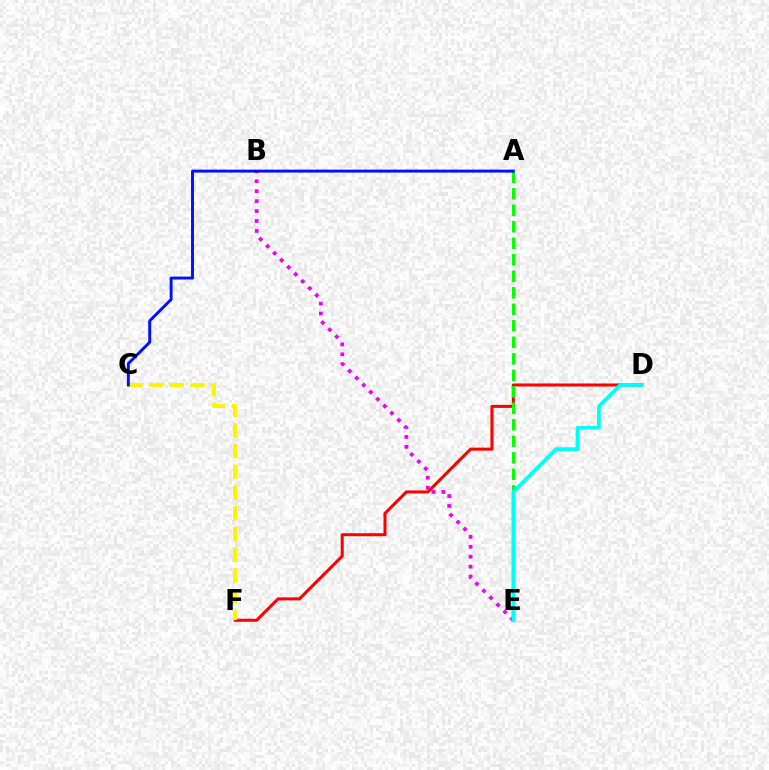{('B', 'E'): [{'color': '#ee00ff', 'line_style': 'dotted', 'thickness': 2.7}], ('D', 'F'): [{'color': '#ff0000', 'line_style': 'solid', 'thickness': 2.19}], ('C', 'F'): [{'color': '#fcf500', 'line_style': 'dashed', 'thickness': 2.82}], ('A', 'E'): [{'color': '#08ff00', 'line_style': 'dashed', 'thickness': 2.24}], ('D', 'E'): [{'color': '#00fff6', 'line_style': 'solid', 'thickness': 2.68}], ('A', 'C'): [{'color': '#0010ff', 'line_style': 'solid', 'thickness': 2.11}]}